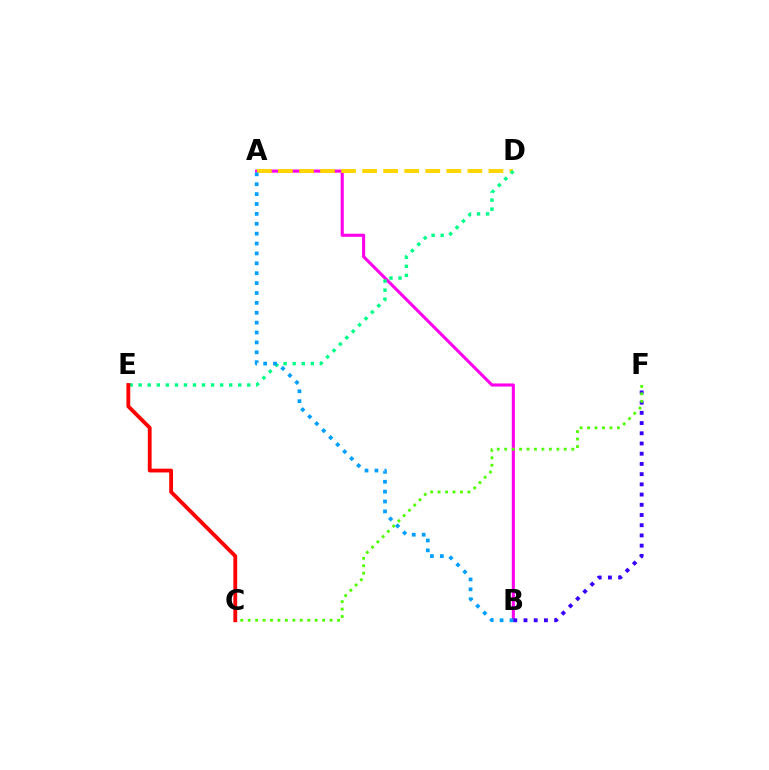{('A', 'B'): [{'color': '#ff00ed', 'line_style': 'solid', 'thickness': 2.23}, {'color': '#009eff', 'line_style': 'dotted', 'thickness': 2.69}], ('B', 'F'): [{'color': '#3700ff', 'line_style': 'dotted', 'thickness': 2.78}], ('C', 'F'): [{'color': '#4fff00', 'line_style': 'dotted', 'thickness': 2.02}], ('A', 'D'): [{'color': '#ffd500', 'line_style': 'dashed', 'thickness': 2.86}], ('D', 'E'): [{'color': '#00ff86', 'line_style': 'dotted', 'thickness': 2.46}], ('C', 'E'): [{'color': '#ff0000', 'line_style': 'solid', 'thickness': 2.74}]}